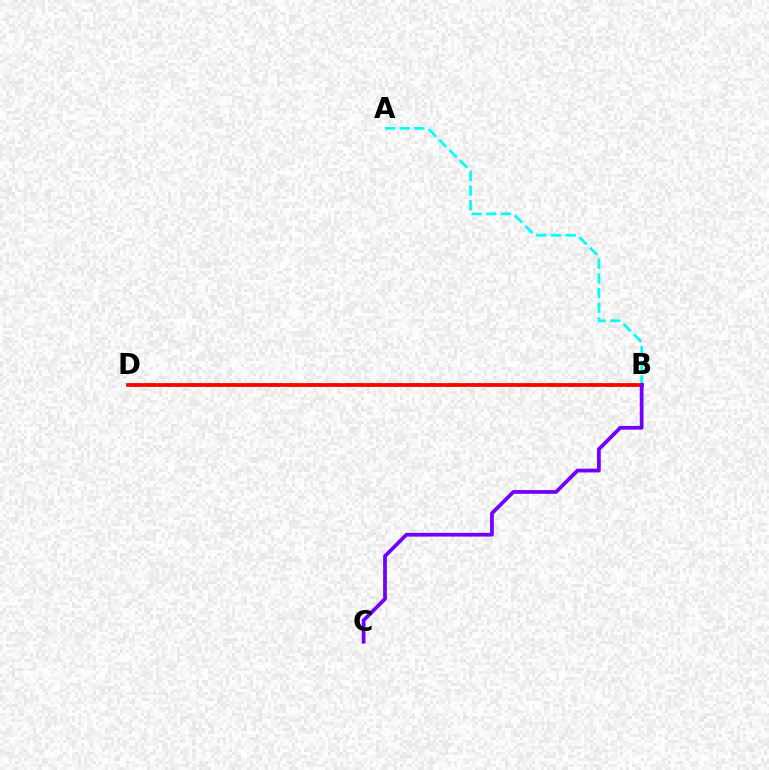{('A', 'B'): [{'color': '#00fff6', 'line_style': 'dashed', 'thickness': 2.0}], ('B', 'D'): [{'color': '#84ff00', 'line_style': 'dashed', 'thickness': 2.73}, {'color': '#ff0000', 'line_style': 'solid', 'thickness': 2.69}], ('B', 'C'): [{'color': '#7200ff', 'line_style': 'solid', 'thickness': 2.7}]}